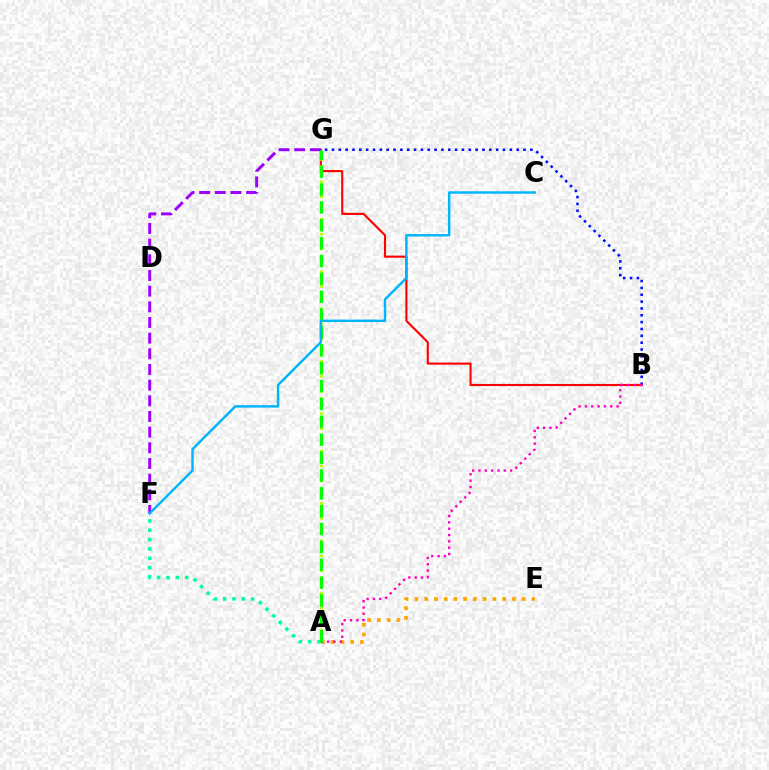{('A', 'E'): [{'color': '#ffa500', 'line_style': 'dotted', 'thickness': 2.65}], ('B', 'G'): [{'color': '#0010ff', 'line_style': 'dotted', 'thickness': 1.86}, {'color': '#ff0000', 'line_style': 'solid', 'thickness': 1.53}], ('A', 'B'): [{'color': '#ff00bd', 'line_style': 'dotted', 'thickness': 1.72}], ('A', 'G'): [{'color': '#b3ff00', 'line_style': 'dotted', 'thickness': 2.03}, {'color': '#08ff00', 'line_style': 'dashed', 'thickness': 2.43}], ('F', 'G'): [{'color': '#9b00ff', 'line_style': 'dashed', 'thickness': 2.13}], ('A', 'F'): [{'color': '#00ff9d', 'line_style': 'dotted', 'thickness': 2.54}], ('C', 'F'): [{'color': '#00b5ff', 'line_style': 'solid', 'thickness': 1.76}]}